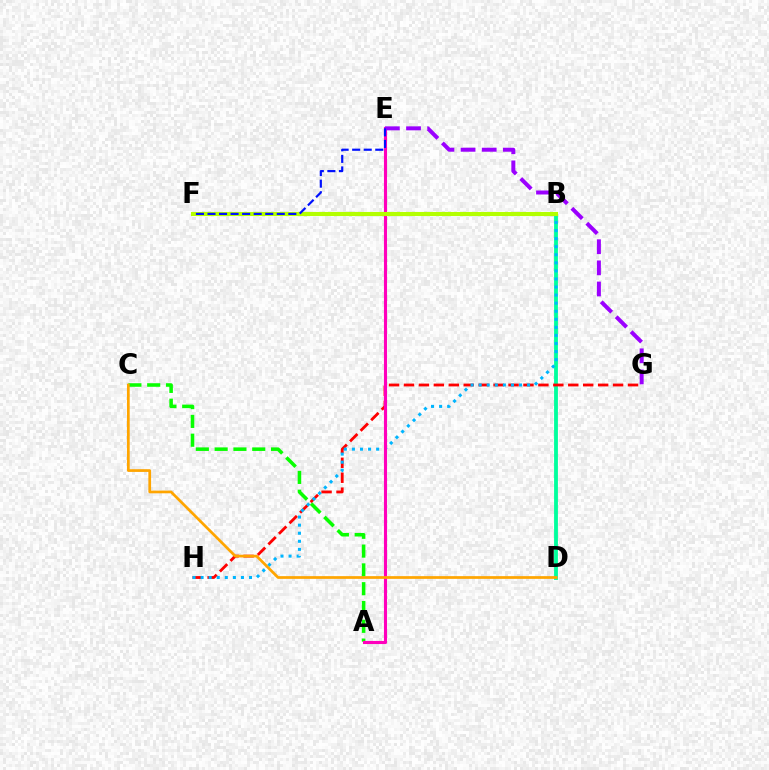{('B', 'D'): [{'color': '#00ff9d', 'line_style': 'solid', 'thickness': 2.75}], ('G', 'H'): [{'color': '#ff0000', 'line_style': 'dashed', 'thickness': 2.03}], ('B', 'H'): [{'color': '#00b5ff', 'line_style': 'dotted', 'thickness': 2.19}], ('A', 'C'): [{'color': '#08ff00', 'line_style': 'dashed', 'thickness': 2.55}], ('A', 'E'): [{'color': '#ff00bd', 'line_style': 'solid', 'thickness': 2.23}], ('B', 'F'): [{'color': '#b3ff00', 'line_style': 'solid', 'thickness': 2.95}], ('E', 'G'): [{'color': '#9b00ff', 'line_style': 'dashed', 'thickness': 2.87}], ('C', 'D'): [{'color': '#ffa500', 'line_style': 'solid', 'thickness': 1.96}], ('E', 'F'): [{'color': '#0010ff', 'line_style': 'dashed', 'thickness': 1.57}]}